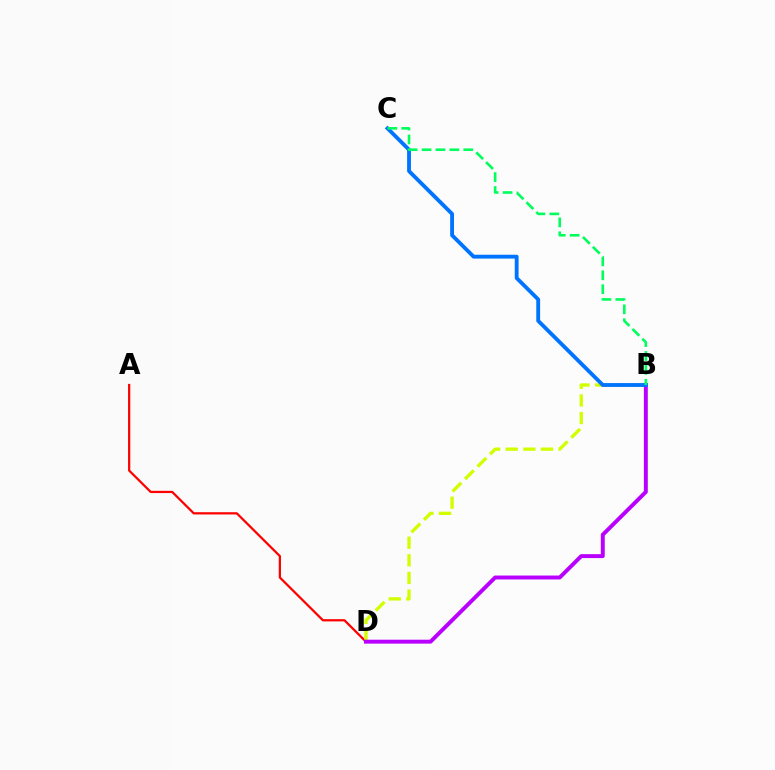{('A', 'D'): [{'color': '#ff0000', 'line_style': 'solid', 'thickness': 1.61}], ('B', 'D'): [{'color': '#d1ff00', 'line_style': 'dashed', 'thickness': 2.39}, {'color': '#b900ff', 'line_style': 'solid', 'thickness': 2.83}], ('B', 'C'): [{'color': '#0074ff', 'line_style': 'solid', 'thickness': 2.77}, {'color': '#00ff5c', 'line_style': 'dashed', 'thickness': 1.89}]}